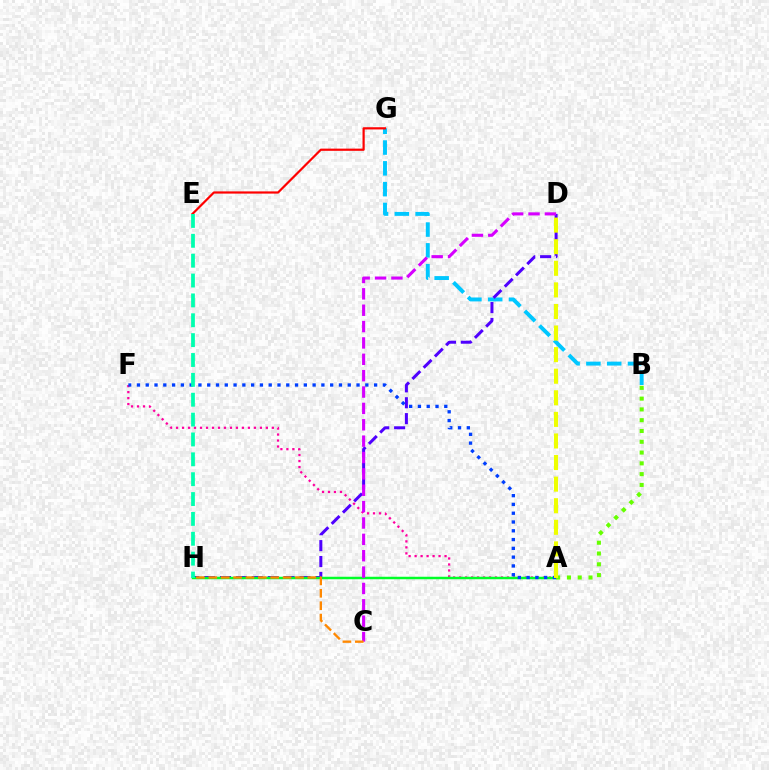{('A', 'F'): [{'color': '#ff00a0', 'line_style': 'dotted', 'thickness': 1.63}, {'color': '#003fff', 'line_style': 'dotted', 'thickness': 2.39}], ('B', 'G'): [{'color': '#00c7ff', 'line_style': 'dashed', 'thickness': 2.83}], ('D', 'H'): [{'color': '#4f00ff', 'line_style': 'dashed', 'thickness': 2.16}], ('A', 'H'): [{'color': '#00ff27', 'line_style': 'solid', 'thickness': 1.79}], ('E', 'G'): [{'color': '#ff0000', 'line_style': 'solid', 'thickness': 1.59}], ('C', 'D'): [{'color': '#d600ff', 'line_style': 'dashed', 'thickness': 2.22}], ('A', 'B'): [{'color': '#66ff00', 'line_style': 'dotted', 'thickness': 2.93}], ('A', 'D'): [{'color': '#eeff00', 'line_style': 'dashed', 'thickness': 2.93}], ('C', 'H'): [{'color': '#ff8800', 'line_style': 'dashed', 'thickness': 1.68}], ('E', 'H'): [{'color': '#00ffaf', 'line_style': 'dashed', 'thickness': 2.7}]}